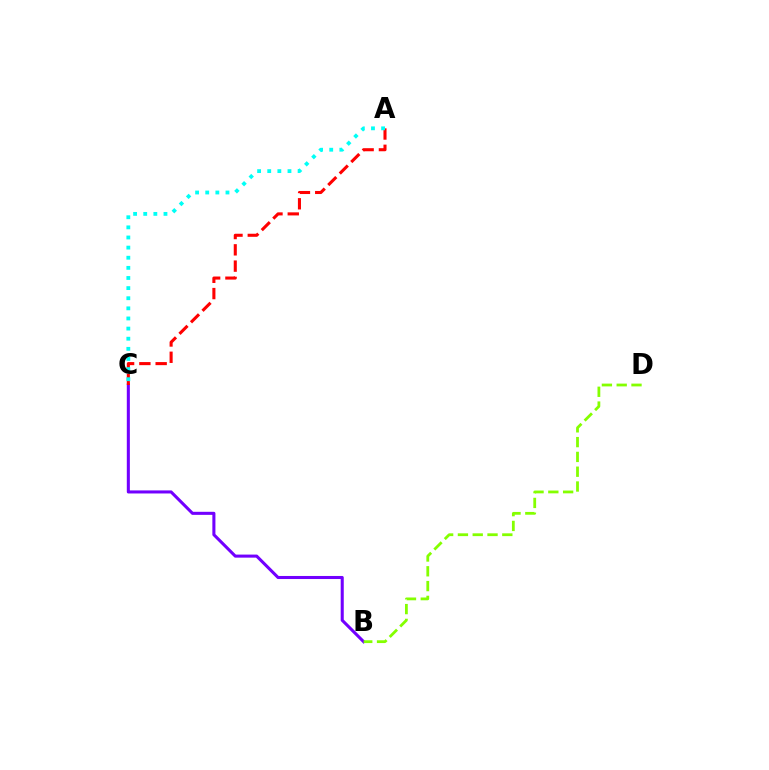{('B', 'C'): [{'color': '#7200ff', 'line_style': 'solid', 'thickness': 2.2}], ('B', 'D'): [{'color': '#84ff00', 'line_style': 'dashed', 'thickness': 2.01}], ('A', 'C'): [{'color': '#ff0000', 'line_style': 'dashed', 'thickness': 2.21}, {'color': '#00fff6', 'line_style': 'dotted', 'thickness': 2.75}]}